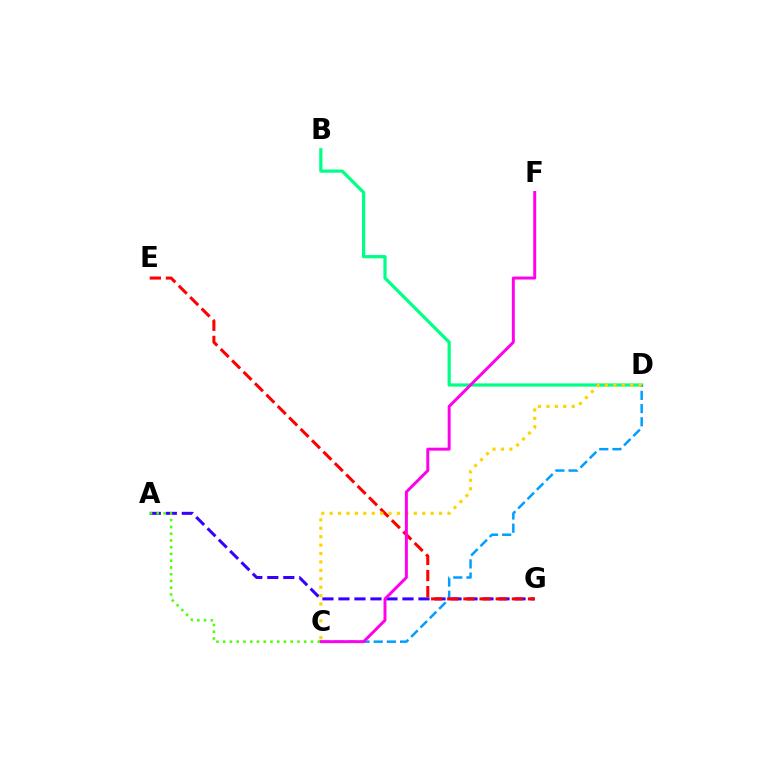{('A', 'G'): [{'color': '#3700ff', 'line_style': 'dashed', 'thickness': 2.17}], ('B', 'D'): [{'color': '#00ff86', 'line_style': 'solid', 'thickness': 2.32}], ('C', 'D'): [{'color': '#009eff', 'line_style': 'dashed', 'thickness': 1.79}, {'color': '#ffd500', 'line_style': 'dotted', 'thickness': 2.29}], ('E', 'G'): [{'color': '#ff0000', 'line_style': 'dashed', 'thickness': 2.19}], ('C', 'F'): [{'color': '#ff00ed', 'line_style': 'solid', 'thickness': 2.13}], ('A', 'C'): [{'color': '#4fff00', 'line_style': 'dotted', 'thickness': 1.83}]}